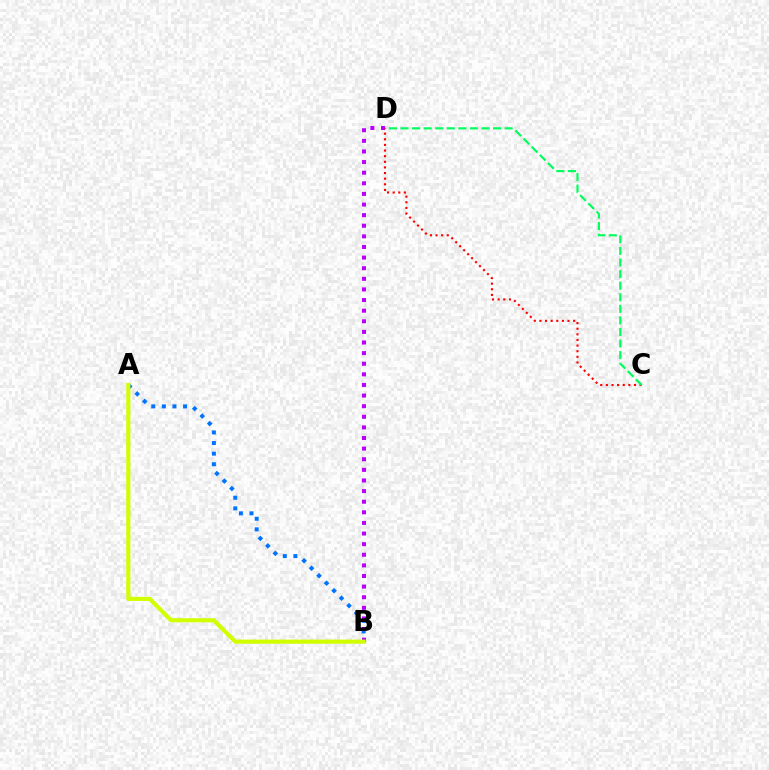{('A', 'B'): [{'color': '#0074ff', 'line_style': 'dotted', 'thickness': 2.88}, {'color': '#d1ff00', 'line_style': 'solid', 'thickness': 2.98}], ('B', 'D'): [{'color': '#b900ff', 'line_style': 'dotted', 'thickness': 2.88}], ('C', 'D'): [{'color': '#ff0000', 'line_style': 'dotted', 'thickness': 1.53}, {'color': '#00ff5c', 'line_style': 'dashed', 'thickness': 1.57}]}